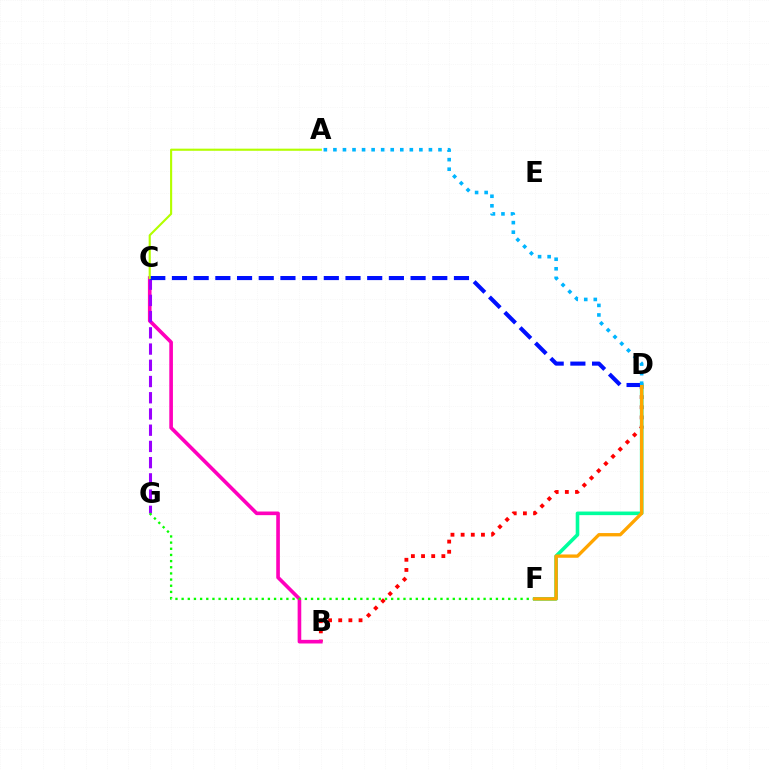{('B', 'D'): [{'color': '#ff0000', 'line_style': 'dotted', 'thickness': 2.76}], ('B', 'C'): [{'color': '#ff00bd', 'line_style': 'solid', 'thickness': 2.62}], ('C', 'G'): [{'color': '#9b00ff', 'line_style': 'dashed', 'thickness': 2.2}], ('F', 'G'): [{'color': '#08ff00', 'line_style': 'dotted', 'thickness': 1.67}], ('D', 'F'): [{'color': '#00ff9d', 'line_style': 'solid', 'thickness': 2.6}, {'color': '#ffa500', 'line_style': 'solid', 'thickness': 2.39}], ('C', 'D'): [{'color': '#0010ff', 'line_style': 'dashed', 'thickness': 2.95}], ('A', 'C'): [{'color': '#b3ff00', 'line_style': 'solid', 'thickness': 1.53}], ('A', 'D'): [{'color': '#00b5ff', 'line_style': 'dotted', 'thickness': 2.6}]}